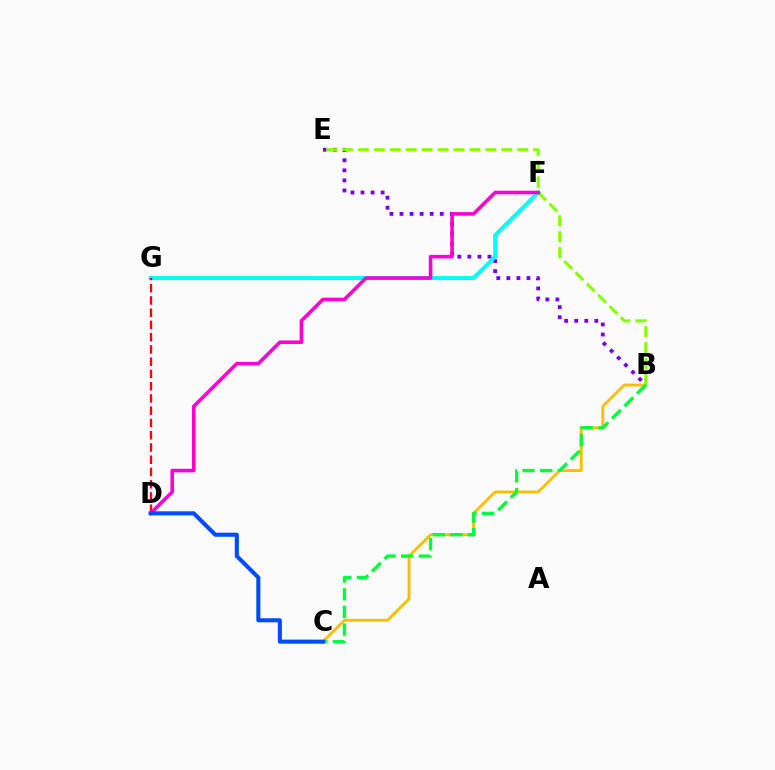{('B', 'E'): [{'color': '#7200ff', 'line_style': 'dotted', 'thickness': 2.73}, {'color': '#84ff00', 'line_style': 'dashed', 'thickness': 2.16}], ('F', 'G'): [{'color': '#00fff6', 'line_style': 'solid', 'thickness': 2.86}], ('B', 'C'): [{'color': '#ffbd00', 'line_style': 'solid', 'thickness': 2.07}, {'color': '#00ff39', 'line_style': 'dashed', 'thickness': 2.4}], ('D', 'G'): [{'color': '#ff0000', 'line_style': 'dashed', 'thickness': 1.66}], ('D', 'F'): [{'color': '#ff00cf', 'line_style': 'solid', 'thickness': 2.58}], ('C', 'D'): [{'color': '#004bff', 'line_style': 'solid', 'thickness': 2.93}]}